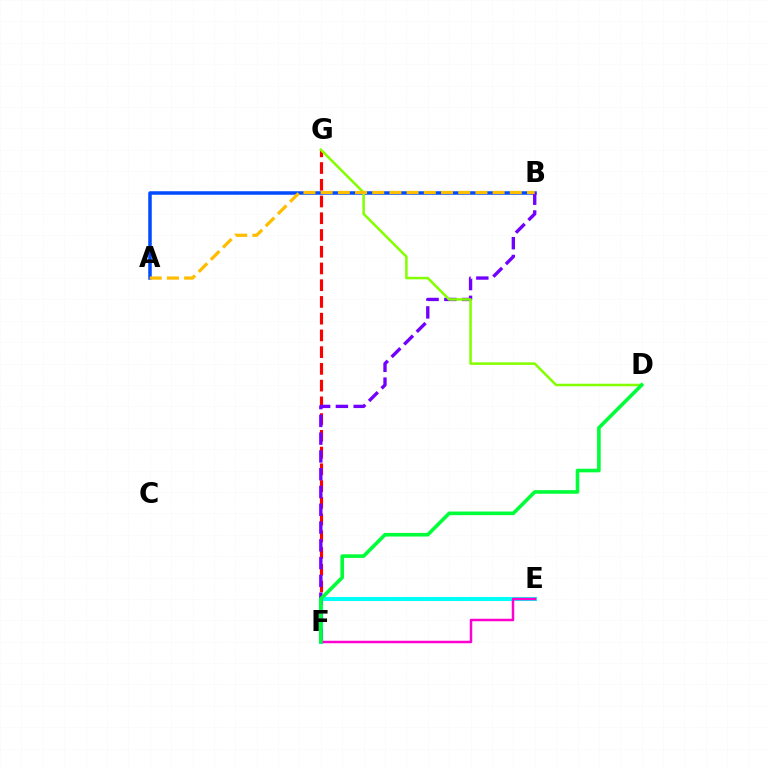{('F', 'G'): [{'color': '#ff0000', 'line_style': 'dashed', 'thickness': 2.27}], ('A', 'B'): [{'color': '#004bff', 'line_style': 'solid', 'thickness': 2.53}, {'color': '#ffbd00', 'line_style': 'dashed', 'thickness': 2.34}], ('E', 'F'): [{'color': '#00fff6', 'line_style': 'solid', 'thickness': 2.94}, {'color': '#ff00cf', 'line_style': 'solid', 'thickness': 1.79}], ('B', 'F'): [{'color': '#7200ff', 'line_style': 'dashed', 'thickness': 2.42}], ('D', 'G'): [{'color': '#84ff00', 'line_style': 'solid', 'thickness': 1.83}], ('D', 'F'): [{'color': '#00ff39', 'line_style': 'solid', 'thickness': 2.6}]}